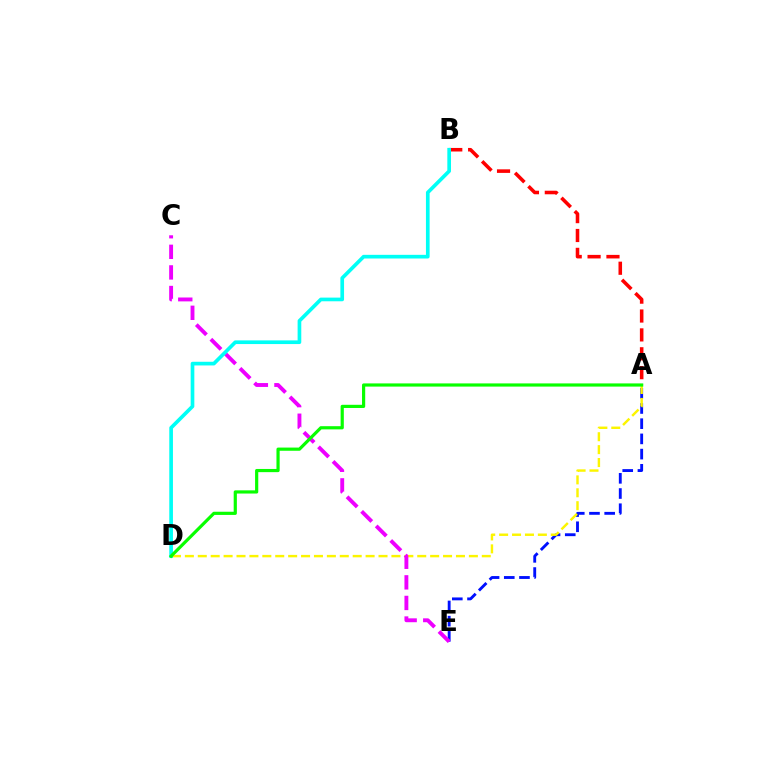{('A', 'E'): [{'color': '#0010ff', 'line_style': 'dashed', 'thickness': 2.07}], ('A', 'D'): [{'color': '#fcf500', 'line_style': 'dashed', 'thickness': 1.75}, {'color': '#08ff00', 'line_style': 'solid', 'thickness': 2.29}], ('C', 'E'): [{'color': '#ee00ff', 'line_style': 'dashed', 'thickness': 2.8}], ('A', 'B'): [{'color': '#ff0000', 'line_style': 'dashed', 'thickness': 2.56}], ('B', 'D'): [{'color': '#00fff6', 'line_style': 'solid', 'thickness': 2.64}]}